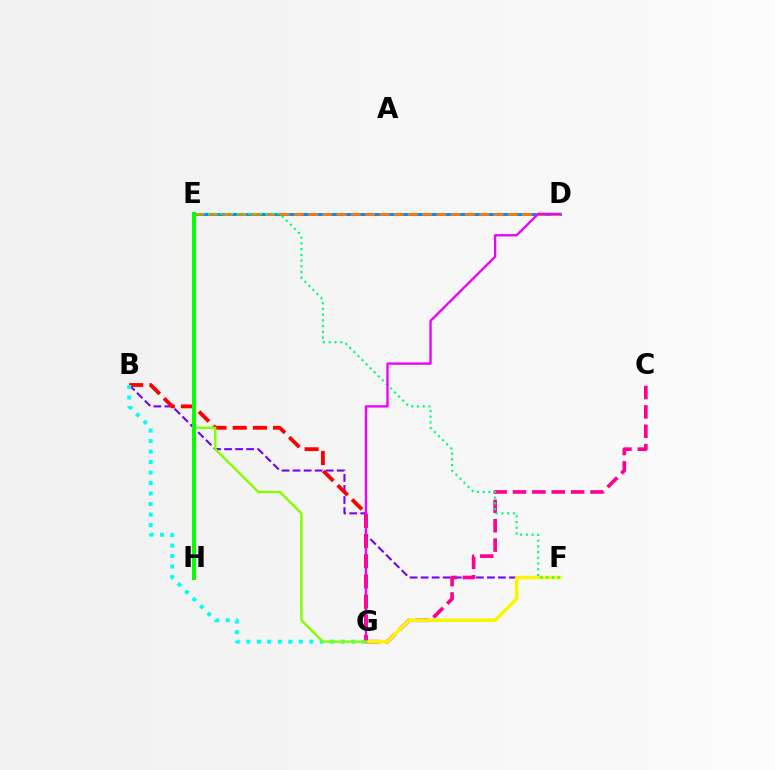{('B', 'F'): [{'color': '#7200ff', 'line_style': 'dashed', 'thickness': 1.5}], ('E', 'H'): [{'color': '#0010ff', 'line_style': 'dashed', 'thickness': 2.84}, {'color': '#08ff00', 'line_style': 'solid', 'thickness': 2.87}], ('D', 'E'): [{'color': '#008cff', 'line_style': 'solid', 'thickness': 2.11}, {'color': '#ff7c00', 'line_style': 'dashed', 'thickness': 1.94}], ('B', 'G'): [{'color': '#ff0000', 'line_style': 'dashed', 'thickness': 2.74}, {'color': '#00fff6', 'line_style': 'dotted', 'thickness': 2.85}], ('C', 'G'): [{'color': '#ff0094', 'line_style': 'dashed', 'thickness': 2.63}], ('F', 'G'): [{'color': '#fcf500', 'line_style': 'solid', 'thickness': 2.53}], ('E', 'F'): [{'color': '#00ff74', 'line_style': 'dotted', 'thickness': 1.56}], ('D', 'G'): [{'color': '#ee00ff', 'line_style': 'solid', 'thickness': 1.69}], ('E', 'G'): [{'color': '#84ff00', 'line_style': 'solid', 'thickness': 1.76}]}